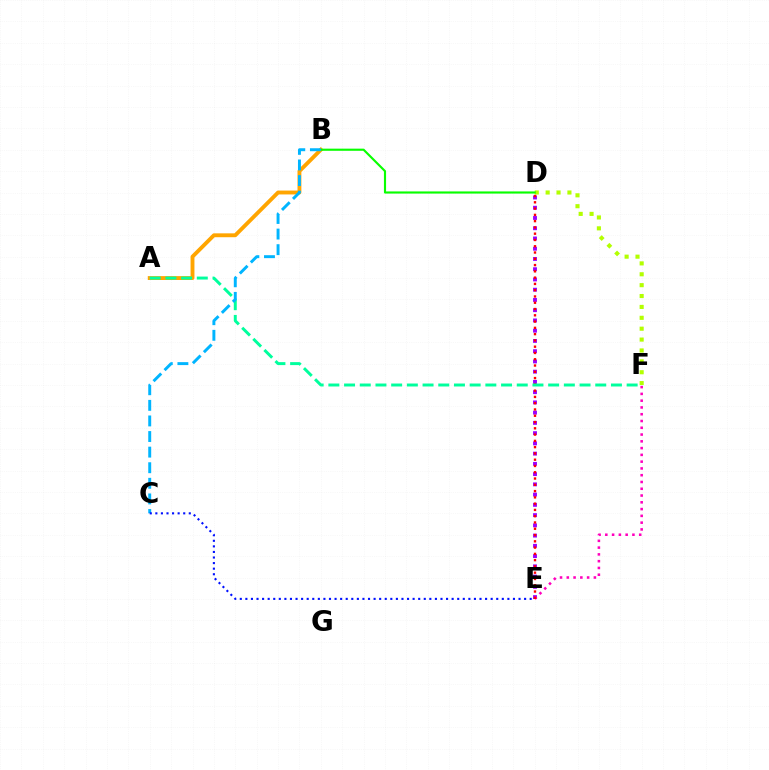{('D', 'E'): [{'color': '#9b00ff', 'line_style': 'dotted', 'thickness': 2.78}, {'color': '#ff0000', 'line_style': 'dotted', 'thickness': 1.71}], ('D', 'F'): [{'color': '#b3ff00', 'line_style': 'dotted', 'thickness': 2.96}], ('E', 'F'): [{'color': '#ff00bd', 'line_style': 'dotted', 'thickness': 1.84}], ('A', 'B'): [{'color': '#ffa500', 'line_style': 'solid', 'thickness': 2.79}], ('B', 'D'): [{'color': '#08ff00', 'line_style': 'solid', 'thickness': 1.54}], ('A', 'F'): [{'color': '#00ff9d', 'line_style': 'dashed', 'thickness': 2.13}], ('B', 'C'): [{'color': '#00b5ff', 'line_style': 'dashed', 'thickness': 2.12}], ('C', 'E'): [{'color': '#0010ff', 'line_style': 'dotted', 'thickness': 1.51}]}